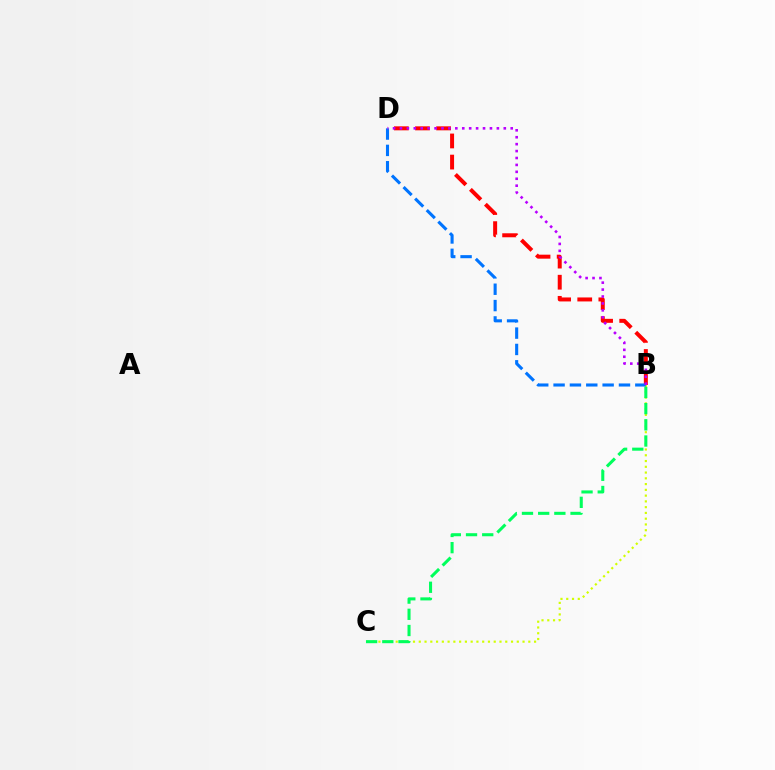{('B', 'C'): [{'color': '#d1ff00', 'line_style': 'dotted', 'thickness': 1.57}, {'color': '#00ff5c', 'line_style': 'dashed', 'thickness': 2.2}], ('B', 'D'): [{'color': '#ff0000', 'line_style': 'dashed', 'thickness': 2.87}, {'color': '#0074ff', 'line_style': 'dashed', 'thickness': 2.22}, {'color': '#b900ff', 'line_style': 'dotted', 'thickness': 1.88}]}